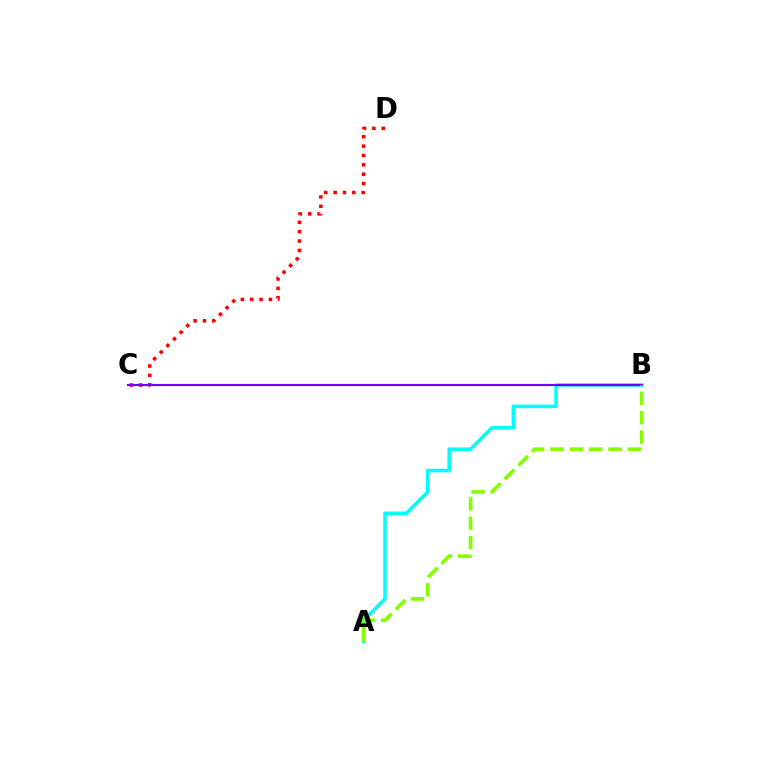{('C', 'D'): [{'color': '#ff0000', 'line_style': 'dotted', 'thickness': 2.54}], ('A', 'B'): [{'color': '#00fff6', 'line_style': 'solid', 'thickness': 2.56}, {'color': '#84ff00', 'line_style': 'dashed', 'thickness': 2.63}], ('B', 'C'): [{'color': '#7200ff', 'line_style': 'solid', 'thickness': 1.53}]}